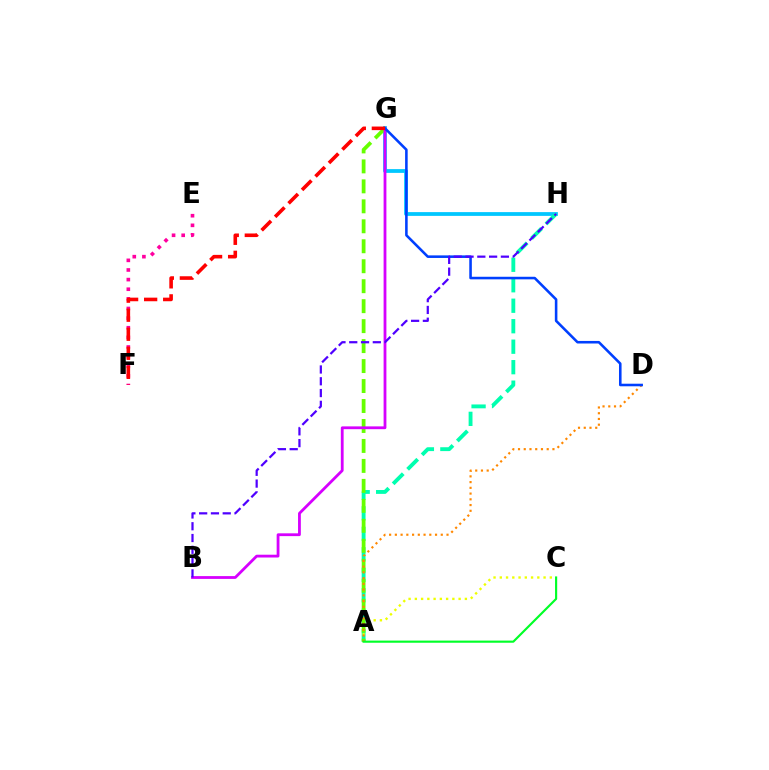{('G', 'H'): [{'color': '#00c7ff', 'line_style': 'solid', 'thickness': 2.71}], ('A', 'H'): [{'color': '#00ffaf', 'line_style': 'dashed', 'thickness': 2.78}], ('E', 'F'): [{'color': '#ff00a0', 'line_style': 'dotted', 'thickness': 2.62}], ('A', 'C'): [{'color': '#eeff00', 'line_style': 'dotted', 'thickness': 1.7}, {'color': '#00ff27', 'line_style': 'solid', 'thickness': 1.55}], ('A', 'G'): [{'color': '#66ff00', 'line_style': 'dashed', 'thickness': 2.71}], ('B', 'G'): [{'color': '#d600ff', 'line_style': 'solid', 'thickness': 2.02}], ('A', 'D'): [{'color': '#ff8800', 'line_style': 'dotted', 'thickness': 1.56}], ('D', 'G'): [{'color': '#003fff', 'line_style': 'solid', 'thickness': 1.85}], ('B', 'H'): [{'color': '#4f00ff', 'line_style': 'dashed', 'thickness': 1.6}], ('F', 'G'): [{'color': '#ff0000', 'line_style': 'dashed', 'thickness': 2.59}]}